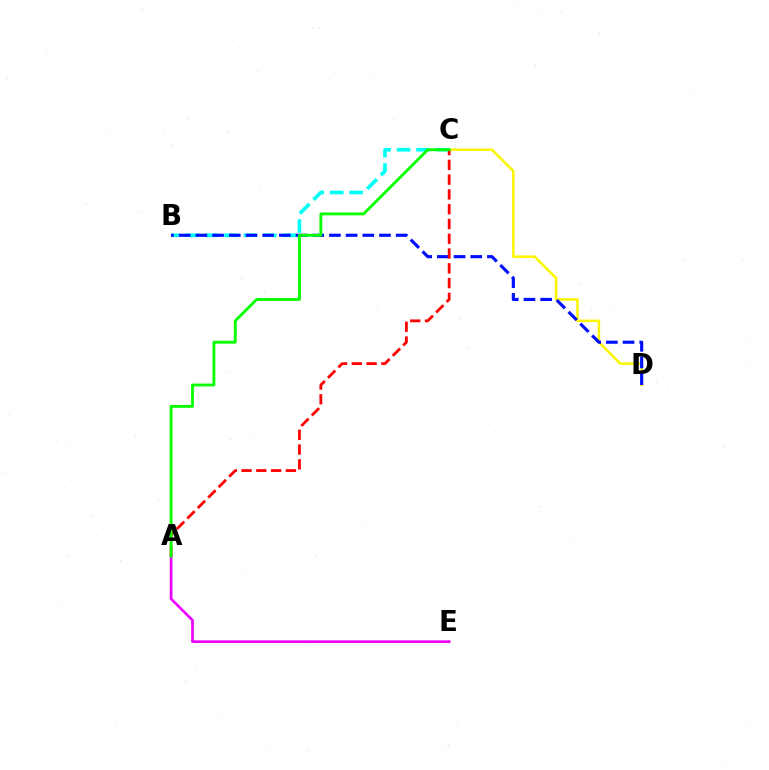{('C', 'D'): [{'color': '#fcf500', 'line_style': 'solid', 'thickness': 1.81}], ('A', 'E'): [{'color': '#ee00ff', 'line_style': 'solid', 'thickness': 1.92}], ('B', 'C'): [{'color': '#00fff6', 'line_style': 'dashed', 'thickness': 2.64}], ('B', 'D'): [{'color': '#0010ff', 'line_style': 'dashed', 'thickness': 2.27}], ('A', 'C'): [{'color': '#ff0000', 'line_style': 'dashed', 'thickness': 2.01}, {'color': '#08ff00', 'line_style': 'solid', 'thickness': 2.05}]}